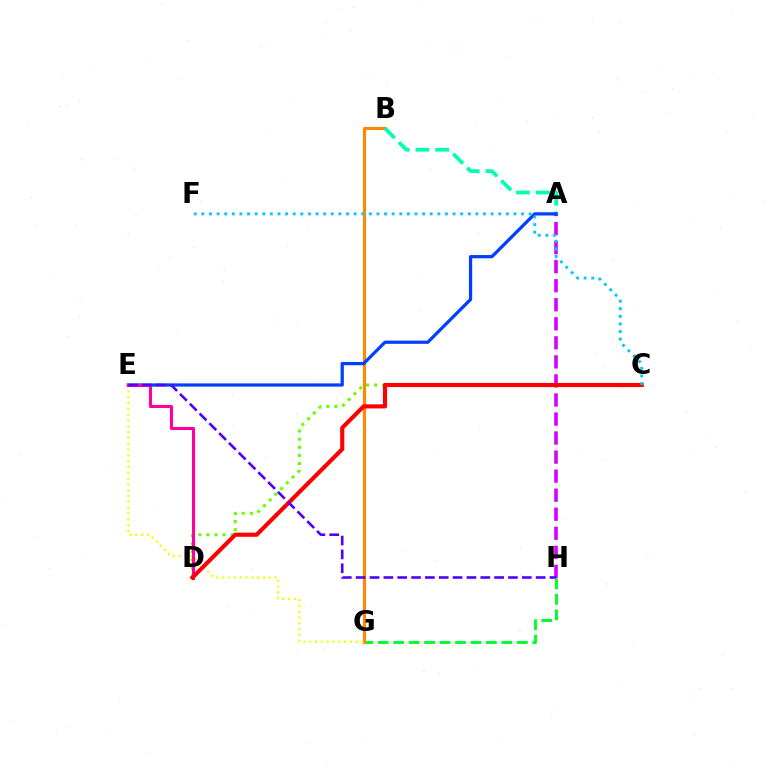{('G', 'H'): [{'color': '#00ff27', 'line_style': 'dashed', 'thickness': 2.1}], ('B', 'G'): [{'color': '#ff8800', 'line_style': 'solid', 'thickness': 2.25}], ('C', 'D'): [{'color': '#66ff00', 'line_style': 'dotted', 'thickness': 2.2}, {'color': '#ff0000', 'line_style': 'solid', 'thickness': 2.98}], ('A', 'B'): [{'color': '#00ffaf', 'line_style': 'dashed', 'thickness': 2.68}], ('E', 'G'): [{'color': '#eeff00', 'line_style': 'dotted', 'thickness': 1.58}], ('A', 'H'): [{'color': '#d600ff', 'line_style': 'dashed', 'thickness': 2.59}], ('A', 'E'): [{'color': '#003fff', 'line_style': 'solid', 'thickness': 2.33}], ('D', 'E'): [{'color': '#ff00a0', 'line_style': 'solid', 'thickness': 2.23}], ('C', 'F'): [{'color': '#00c7ff', 'line_style': 'dotted', 'thickness': 2.07}], ('E', 'H'): [{'color': '#4f00ff', 'line_style': 'dashed', 'thickness': 1.88}]}